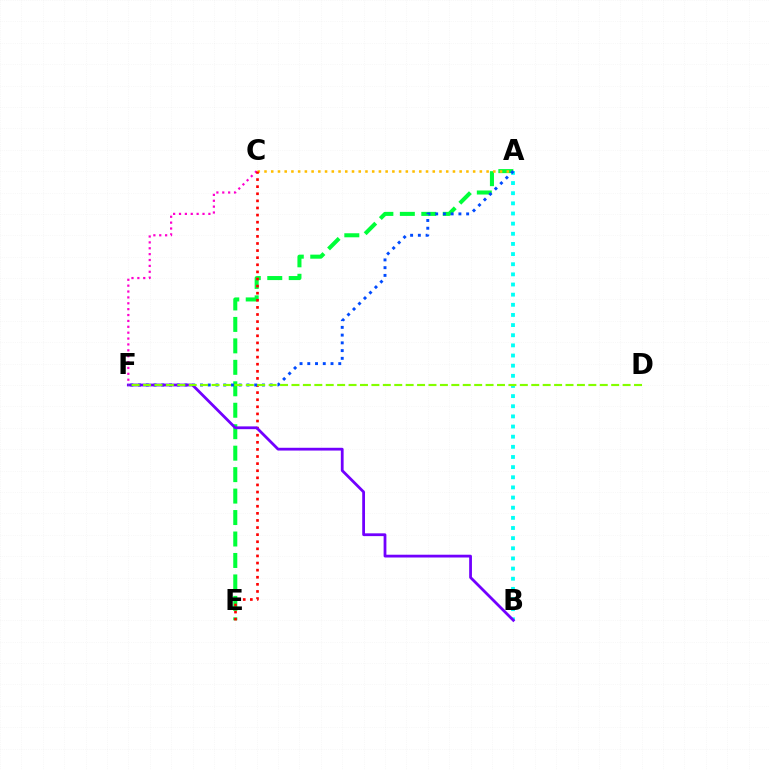{('C', 'F'): [{'color': '#ff00cf', 'line_style': 'dotted', 'thickness': 1.6}], ('A', 'E'): [{'color': '#00ff39', 'line_style': 'dashed', 'thickness': 2.92}], ('A', 'C'): [{'color': '#ffbd00', 'line_style': 'dotted', 'thickness': 1.83}], ('A', 'B'): [{'color': '#00fff6', 'line_style': 'dotted', 'thickness': 2.76}], ('C', 'E'): [{'color': '#ff0000', 'line_style': 'dotted', 'thickness': 1.93}], ('A', 'F'): [{'color': '#004bff', 'line_style': 'dotted', 'thickness': 2.1}], ('B', 'F'): [{'color': '#7200ff', 'line_style': 'solid', 'thickness': 2.0}], ('D', 'F'): [{'color': '#84ff00', 'line_style': 'dashed', 'thickness': 1.55}]}